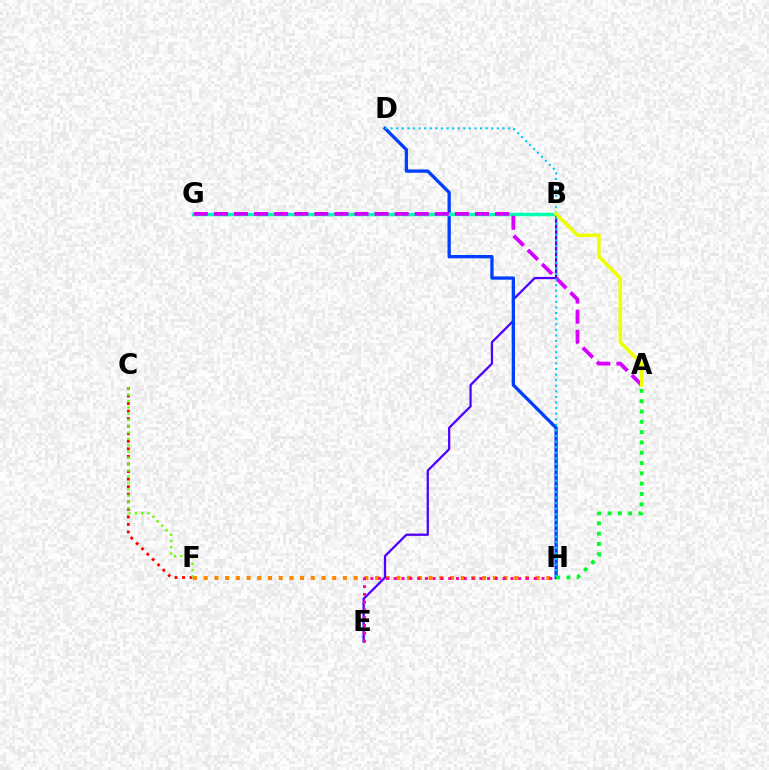{('F', 'H'): [{'color': '#ff8800', 'line_style': 'dotted', 'thickness': 2.91}], ('B', 'E'): [{'color': '#4f00ff', 'line_style': 'solid', 'thickness': 1.64}], ('D', 'H'): [{'color': '#003fff', 'line_style': 'solid', 'thickness': 2.37}, {'color': '#00c7ff', 'line_style': 'dotted', 'thickness': 1.52}], ('E', 'H'): [{'color': '#ff00a0', 'line_style': 'dotted', 'thickness': 2.11}], ('B', 'G'): [{'color': '#00ffaf', 'line_style': 'solid', 'thickness': 2.51}], ('A', 'H'): [{'color': '#00ff27', 'line_style': 'dotted', 'thickness': 2.8}], ('A', 'G'): [{'color': '#d600ff', 'line_style': 'dashed', 'thickness': 2.73}], ('C', 'F'): [{'color': '#ff0000', 'line_style': 'dotted', 'thickness': 2.05}, {'color': '#66ff00', 'line_style': 'dotted', 'thickness': 1.71}], ('A', 'B'): [{'color': '#eeff00', 'line_style': 'solid', 'thickness': 2.59}]}